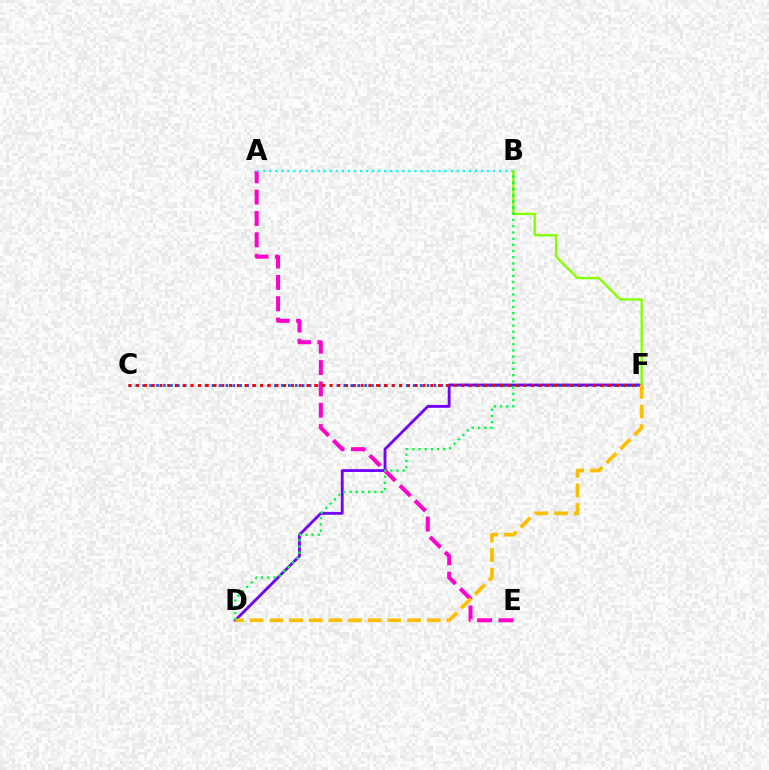{('A', 'E'): [{'color': '#ff00cf', 'line_style': 'dashed', 'thickness': 2.9}], ('D', 'F'): [{'color': '#7200ff', 'line_style': 'solid', 'thickness': 2.04}, {'color': '#ffbd00', 'line_style': 'dashed', 'thickness': 2.67}], ('C', 'F'): [{'color': '#004bff', 'line_style': 'dotted', 'thickness': 1.88}, {'color': '#ff0000', 'line_style': 'dotted', 'thickness': 2.1}], ('A', 'B'): [{'color': '#00fff6', 'line_style': 'dotted', 'thickness': 1.64}], ('B', 'F'): [{'color': '#84ff00', 'line_style': 'solid', 'thickness': 1.71}], ('B', 'D'): [{'color': '#00ff39', 'line_style': 'dotted', 'thickness': 1.69}]}